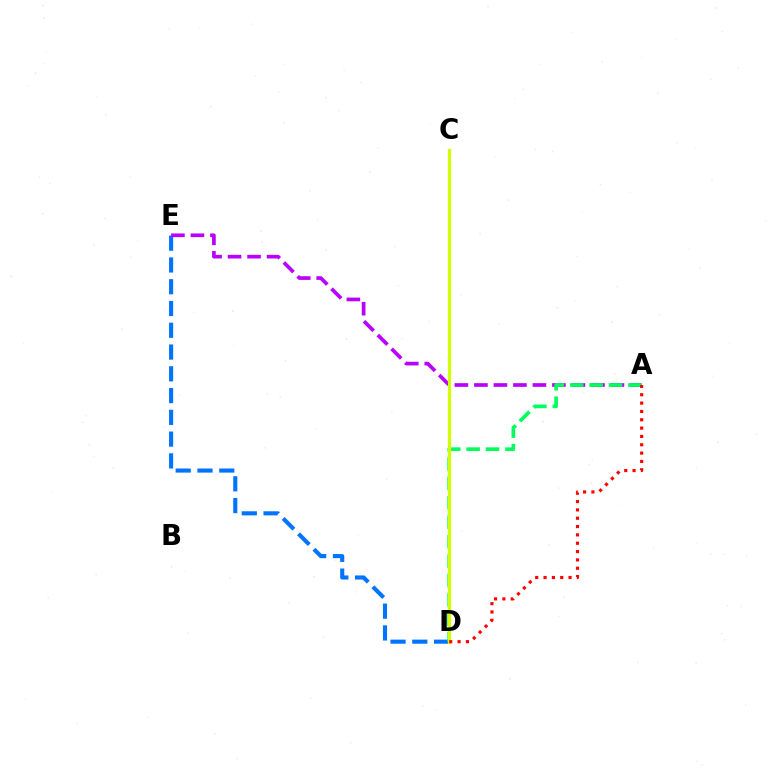{('D', 'E'): [{'color': '#0074ff', 'line_style': 'dashed', 'thickness': 2.96}], ('A', 'E'): [{'color': '#b900ff', 'line_style': 'dashed', 'thickness': 2.65}], ('A', 'D'): [{'color': '#00ff5c', 'line_style': 'dashed', 'thickness': 2.64}, {'color': '#ff0000', 'line_style': 'dotted', 'thickness': 2.27}], ('C', 'D'): [{'color': '#d1ff00', 'line_style': 'solid', 'thickness': 2.32}]}